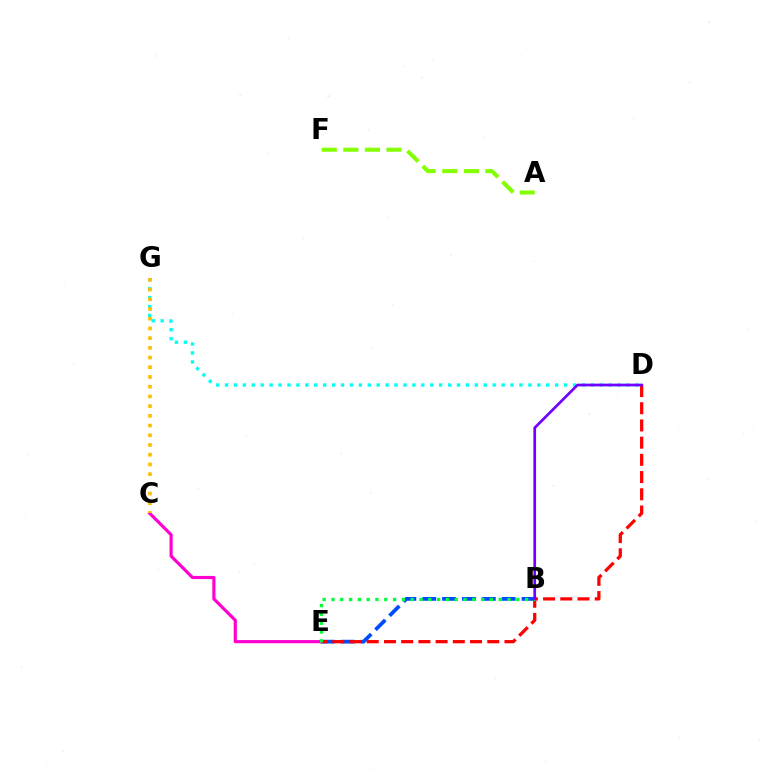{('B', 'E'): [{'color': '#004bff', 'line_style': 'dashed', 'thickness': 2.7}, {'color': '#00ff39', 'line_style': 'dotted', 'thickness': 2.39}], ('A', 'F'): [{'color': '#84ff00', 'line_style': 'dashed', 'thickness': 2.93}], ('C', 'E'): [{'color': '#ff00cf', 'line_style': 'solid', 'thickness': 2.27}], ('D', 'E'): [{'color': '#ff0000', 'line_style': 'dashed', 'thickness': 2.34}], ('D', 'G'): [{'color': '#00fff6', 'line_style': 'dotted', 'thickness': 2.42}], ('C', 'G'): [{'color': '#ffbd00', 'line_style': 'dotted', 'thickness': 2.64}], ('B', 'D'): [{'color': '#7200ff', 'line_style': 'solid', 'thickness': 1.95}]}